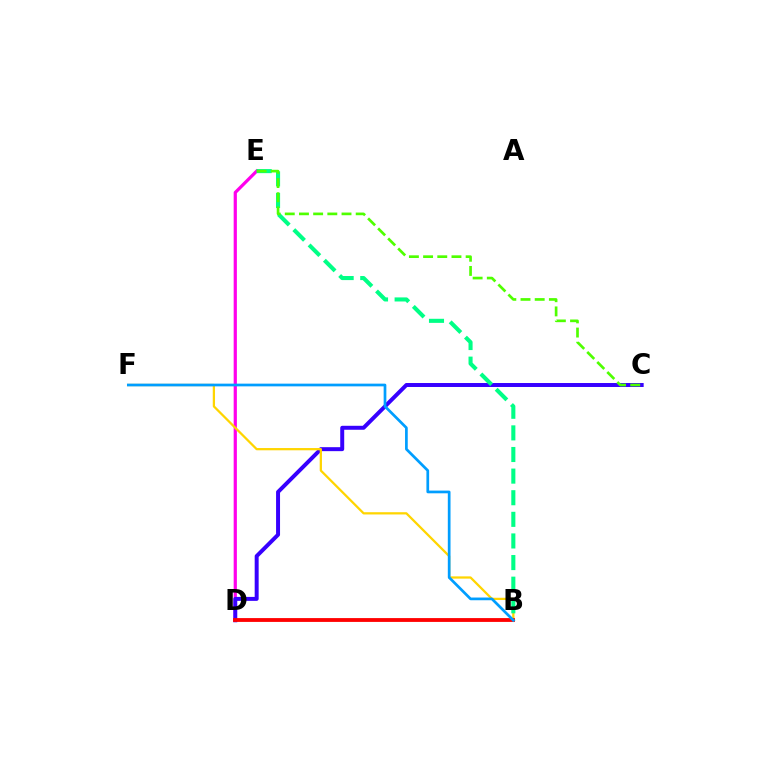{('D', 'E'): [{'color': '#ff00ed', 'line_style': 'solid', 'thickness': 2.31}], ('C', 'D'): [{'color': '#3700ff', 'line_style': 'solid', 'thickness': 2.86}], ('B', 'F'): [{'color': '#ffd500', 'line_style': 'solid', 'thickness': 1.62}, {'color': '#009eff', 'line_style': 'solid', 'thickness': 1.95}], ('B', 'E'): [{'color': '#00ff86', 'line_style': 'dashed', 'thickness': 2.94}], ('C', 'E'): [{'color': '#4fff00', 'line_style': 'dashed', 'thickness': 1.93}], ('B', 'D'): [{'color': '#ff0000', 'line_style': 'solid', 'thickness': 2.75}]}